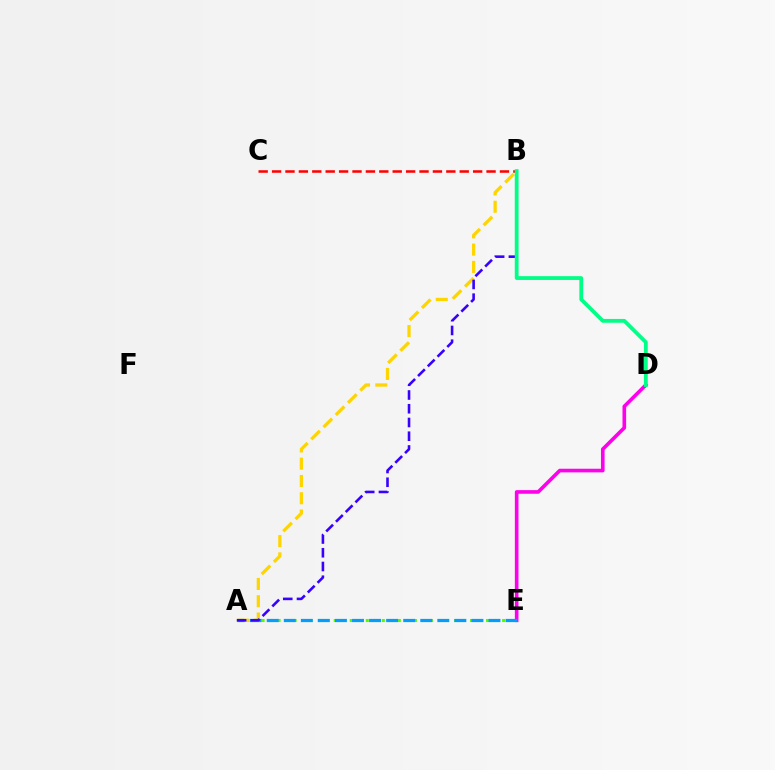{('A', 'E'): [{'color': '#4fff00', 'line_style': 'dotted', 'thickness': 2.18}, {'color': '#009eff', 'line_style': 'dashed', 'thickness': 2.32}], ('A', 'B'): [{'color': '#ffd500', 'line_style': 'dashed', 'thickness': 2.35}, {'color': '#3700ff', 'line_style': 'dashed', 'thickness': 1.87}], ('D', 'E'): [{'color': '#ff00ed', 'line_style': 'solid', 'thickness': 2.61}], ('B', 'C'): [{'color': '#ff0000', 'line_style': 'dashed', 'thickness': 1.82}], ('B', 'D'): [{'color': '#00ff86', 'line_style': 'solid', 'thickness': 2.73}]}